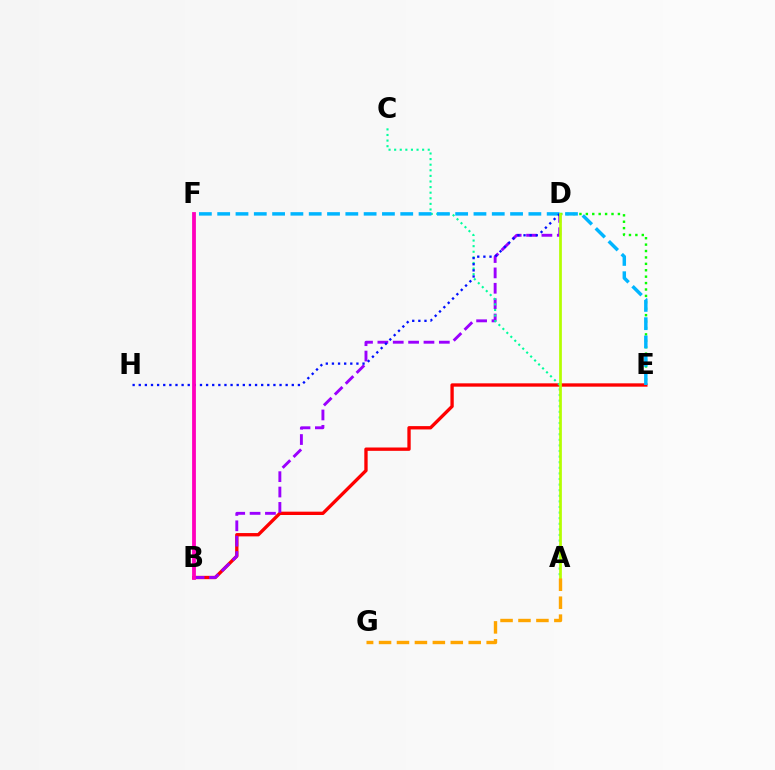{('B', 'E'): [{'color': '#ff0000', 'line_style': 'solid', 'thickness': 2.4}], ('B', 'D'): [{'color': '#9b00ff', 'line_style': 'dashed', 'thickness': 2.09}], ('A', 'C'): [{'color': '#00ff9d', 'line_style': 'dotted', 'thickness': 1.52}], ('D', 'E'): [{'color': '#08ff00', 'line_style': 'dotted', 'thickness': 1.74}], ('E', 'F'): [{'color': '#00b5ff', 'line_style': 'dashed', 'thickness': 2.49}], ('D', 'H'): [{'color': '#0010ff', 'line_style': 'dotted', 'thickness': 1.66}], ('B', 'F'): [{'color': '#ff00bd', 'line_style': 'solid', 'thickness': 2.74}], ('A', 'D'): [{'color': '#b3ff00', 'line_style': 'solid', 'thickness': 1.97}], ('A', 'G'): [{'color': '#ffa500', 'line_style': 'dashed', 'thickness': 2.44}]}